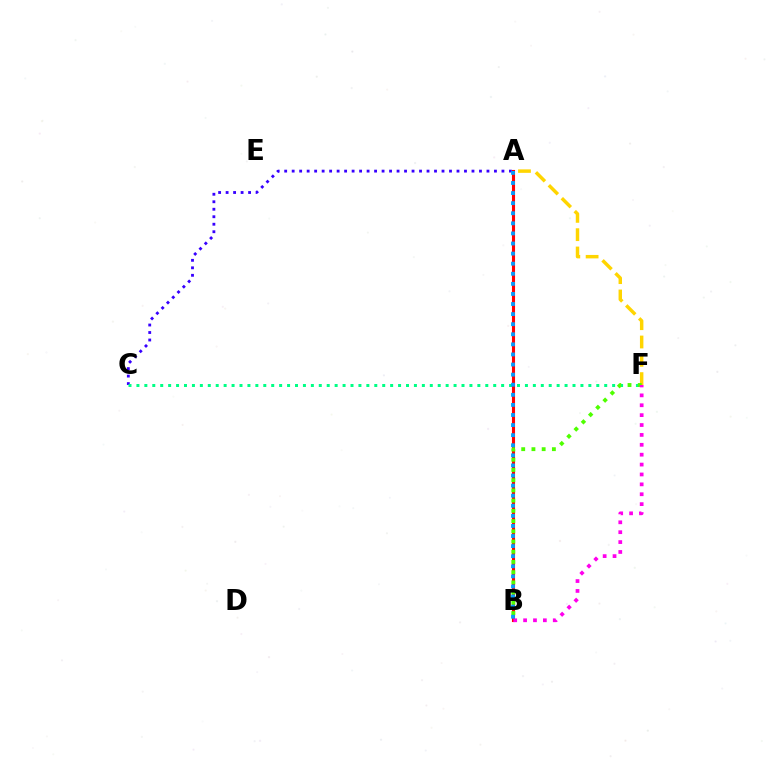{('A', 'B'): [{'color': '#ff0000', 'line_style': 'solid', 'thickness': 2.23}, {'color': '#009eff', 'line_style': 'dotted', 'thickness': 2.74}], ('A', 'C'): [{'color': '#3700ff', 'line_style': 'dotted', 'thickness': 2.04}], ('C', 'F'): [{'color': '#00ff86', 'line_style': 'dotted', 'thickness': 2.15}], ('A', 'F'): [{'color': '#ffd500', 'line_style': 'dashed', 'thickness': 2.49}], ('B', 'F'): [{'color': '#4fff00', 'line_style': 'dotted', 'thickness': 2.78}, {'color': '#ff00ed', 'line_style': 'dotted', 'thickness': 2.69}]}